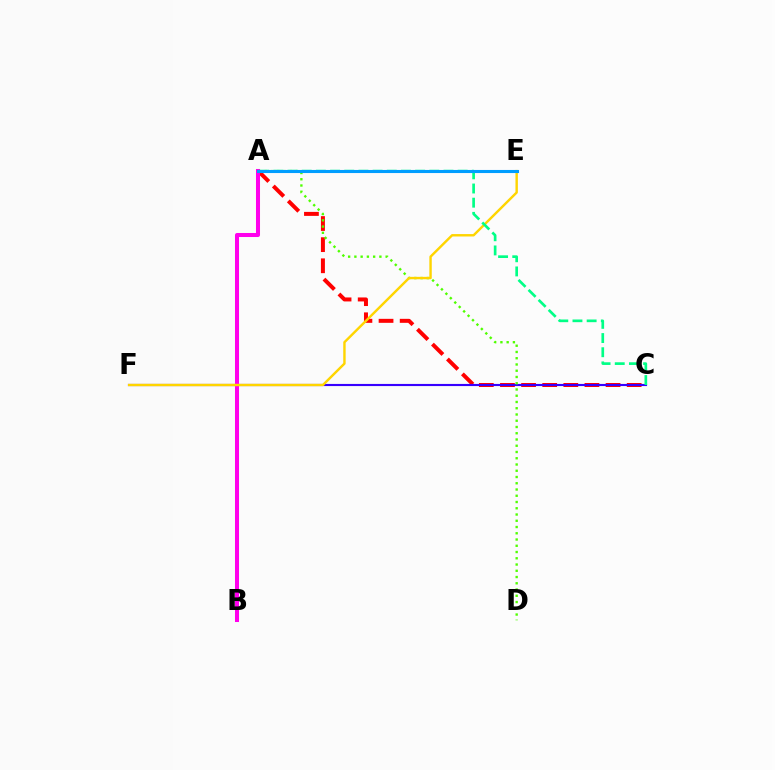{('A', 'C'): [{'color': '#ff0000', 'line_style': 'dashed', 'thickness': 2.87}, {'color': '#00ff86', 'line_style': 'dashed', 'thickness': 1.93}], ('C', 'F'): [{'color': '#3700ff', 'line_style': 'solid', 'thickness': 1.54}], ('A', 'B'): [{'color': '#ff00ed', 'line_style': 'solid', 'thickness': 2.9}], ('A', 'D'): [{'color': '#4fff00', 'line_style': 'dotted', 'thickness': 1.7}], ('E', 'F'): [{'color': '#ffd500', 'line_style': 'solid', 'thickness': 1.74}], ('A', 'E'): [{'color': '#009eff', 'line_style': 'solid', 'thickness': 2.22}]}